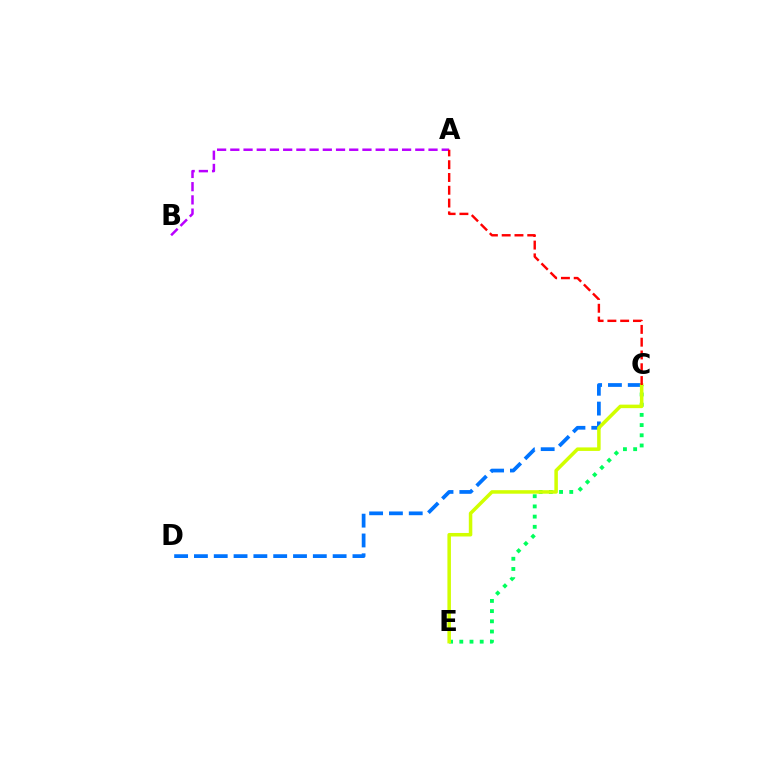{('C', 'D'): [{'color': '#0074ff', 'line_style': 'dashed', 'thickness': 2.69}], ('A', 'B'): [{'color': '#b900ff', 'line_style': 'dashed', 'thickness': 1.79}], ('C', 'E'): [{'color': '#00ff5c', 'line_style': 'dotted', 'thickness': 2.77}, {'color': '#d1ff00', 'line_style': 'solid', 'thickness': 2.53}], ('A', 'C'): [{'color': '#ff0000', 'line_style': 'dashed', 'thickness': 1.74}]}